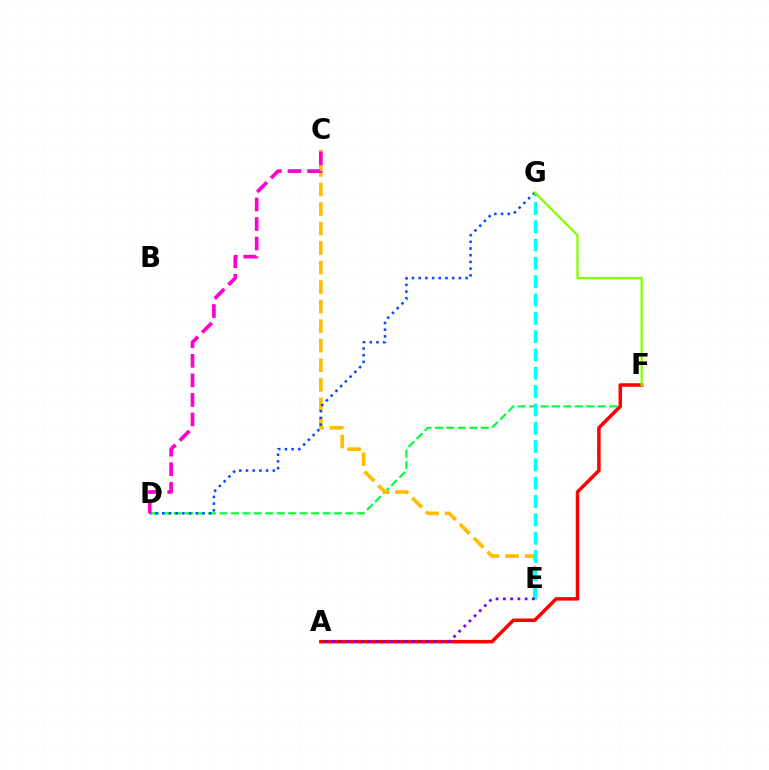{('D', 'F'): [{'color': '#00ff39', 'line_style': 'dashed', 'thickness': 1.56}], ('A', 'F'): [{'color': '#ff0000', 'line_style': 'solid', 'thickness': 2.52}], ('C', 'E'): [{'color': '#ffbd00', 'line_style': 'dashed', 'thickness': 2.65}], ('E', 'G'): [{'color': '#00fff6', 'line_style': 'dashed', 'thickness': 2.49}], ('D', 'G'): [{'color': '#004bff', 'line_style': 'dotted', 'thickness': 1.82}], ('F', 'G'): [{'color': '#84ff00', 'line_style': 'solid', 'thickness': 1.64}], ('A', 'E'): [{'color': '#7200ff', 'line_style': 'dotted', 'thickness': 1.97}], ('C', 'D'): [{'color': '#ff00cf', 'line_style': 'dashed', 'thickness': 2.66}]}